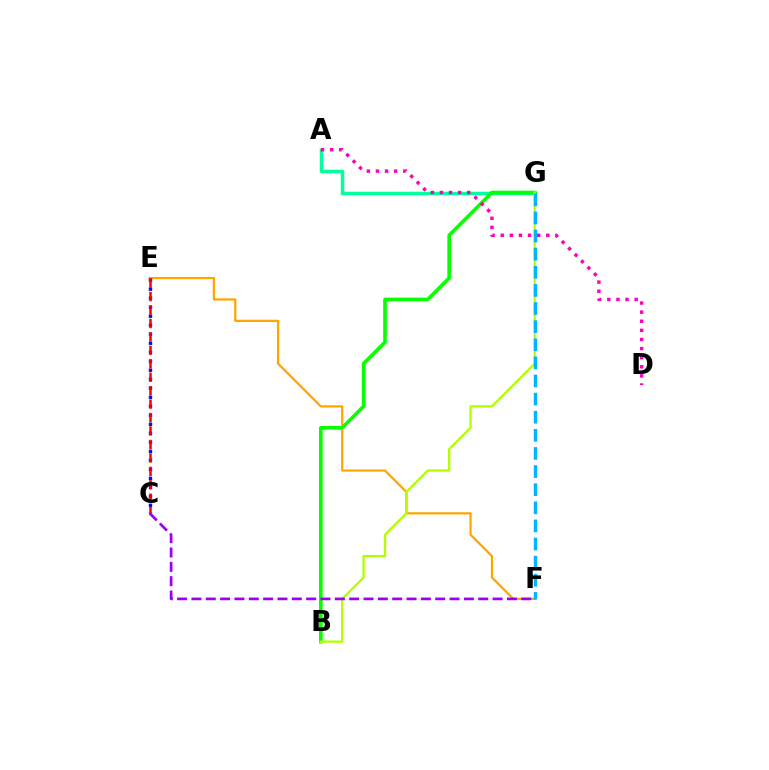{('E', 'F'): [{'color': '#ffa500', 'line_style': 'solid', 'thickness': 1.61}], ('C', 'E'): [{'color': '#0010ff', 'line_style': 'dotted', 'thickness': 2.45}, {'color': '#ff0000', 'line_style': 'dashed', 'thickness': 1.83}], ('A', 'G'): [{'color': '#00ff9d', 'line_style': 'solid', 'thickness': 2.51}], ('B', 'G'): [{'color': '#08ff00', 'line_style': 'solid', 'thickness': 2.62}, {'color': '#b3ff00', 'line_style': 'solid', 'thickness': 1.68}], ('C', 'F'): [{'color': '#9b00ff', 'line_style': 'dashed', 'thickness': 1.95}], ('F', 'G'): [{'color': '#00b5ff', 'line_style': 'dashed', 'thickness': 2.46}], ('A', 'D'): [{'color': '#ff00bd', 'line_style': 'dotted', 'thickness': 2.47}]}